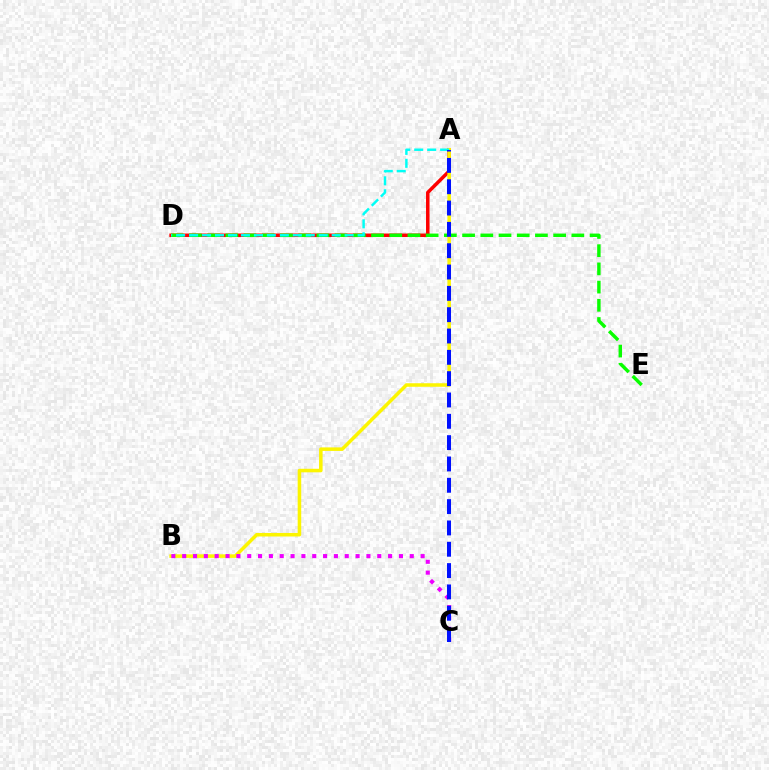{('A', 'D'): [{'color': '#ff0000', 'line_style': 'solid', 'thickness': 2.53}, {'color': '#00fff6', 'line_style': 'dashed', 'thickness': 1.76}], ('D', 'E'): [{'color': '#08ff00', 'line_style': 'dashed', 'thickness': 2.47}], ('A', 'B'): [{'color': '#fcf500', 'line_style': 'solid', 'thickness': 2.54}], ('B', 'C'): [{'color': '#ee00ff', 'line_style': 'dotted', 'thickness': 2.94}], ('A', 'C'): [{'color': '#0010ff', 'line_style': 'dashed', 'thickness': 2.9}]}